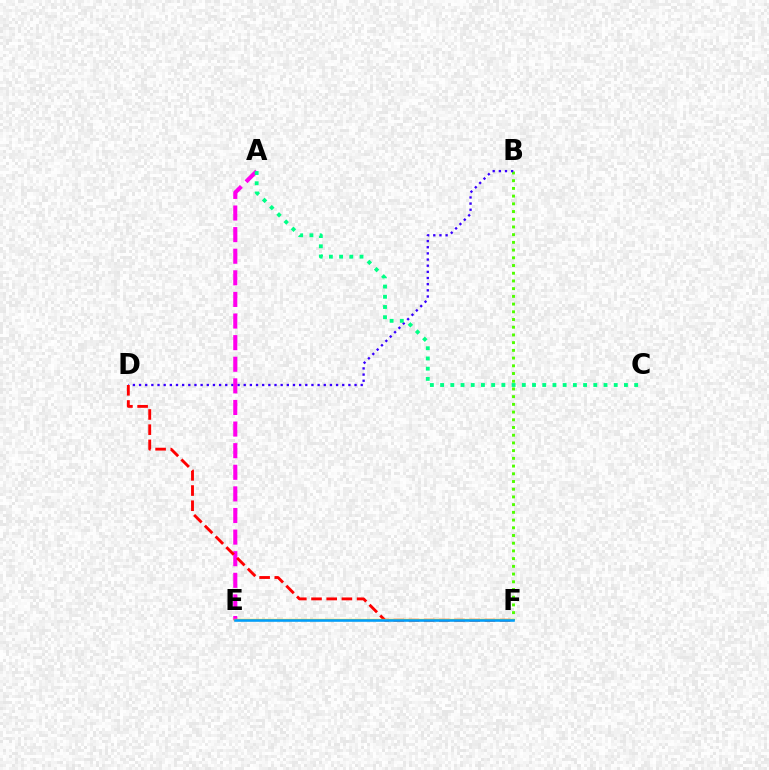{('B', 'F'): [{'color': '#4fff00', 'line_style': 'dotted', 'thickness': 2.1}], ('B', 'D'): [{'color': '#3700ff', 'line_style': 'dotted', 'thickness': 1.67}], ('A', 'E'): [{'color': '#ff00ed', 'line_style': 'dashed', 'thickness': 2.94}], ('D', 'F'): [{'color': '#ff0000', 'line_style': 'dashed', 'thickness': 2.06}], ('E', 'F'): [{'color': '#ffd500', 'line_style': 'solid', 'thickness': 1.71}, {'color': '#009eff', 'line_style': 'solid', 'thickness': 1.85}], ('A', 'C'): [{'color': '#00ff86', 'line_style': 'dotted', 'thickness': 2.78}]}